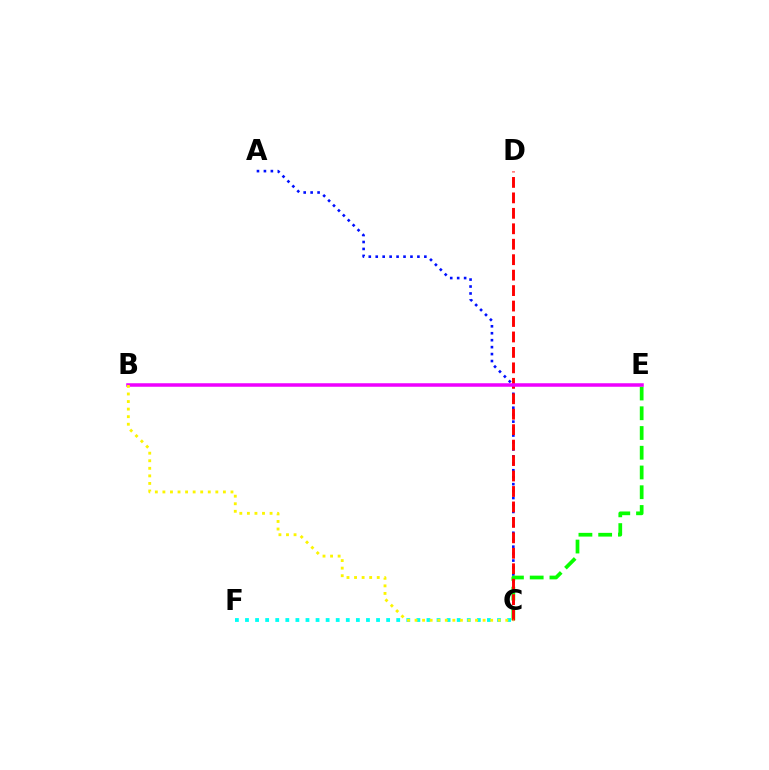{('A', 'C'): [{'color': '#0010ff', 'line_style': 'dotted', 'thickness': 1.89}], ('C', 'E'): [{'color': '#08ff00', 'line_style': 'dashed', 'thickness': 2.68}], ('C', 'D'): [{'color': '#ff0000', 'line_style': 'dashed', 'thickness': 2.1}], ('B', 'E'): [{'color': '#ee00ff', 'line_style': 'solid', 'thickness': 2.53}], ('C', 'F'): [{'color': '#00fff6', 'line_style': 'dotted', 'thickness': 2.74}], ('B', 'C'): [{'color': '#fcf500', 'line_style': 'dotted', 'thickness': 2.05}]}